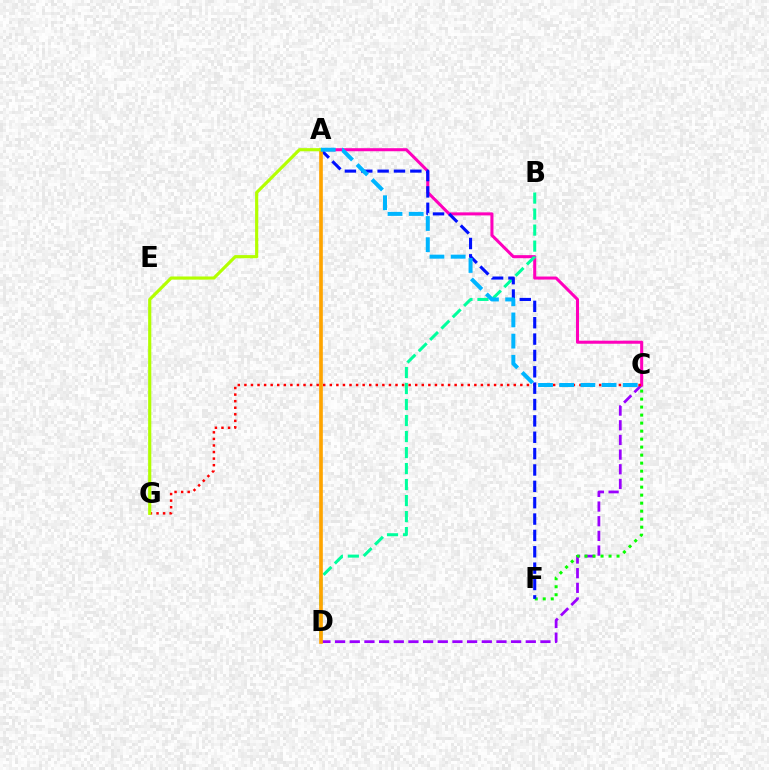{('C', 'D'): [{'color': '#9b00ff', 'line_style': 'dashed', 'thickness': 1.99}], ('C', 'F'): [{'color': '#08ff00', 'line_style': 'dotted', 'thickness': 2.17}], ('A', 'C'): [{'color': '#ff00bd', 'line_style': 'solid', 'thickness': 2.19}, {'color': '#00b5ff', 'line_style': 'dashed', 'thickness': 2.88}], ('C', 'G'): [{'color': '#ff0000', 'line_style': 'dotted', 'thickness': 1.79}], ('B', 'D'): [{'color': '#00ff9d', 'line_style': 'dashed', 'thickness': 2.17}], ('A', 'F'): [{'color': '#0010ff', 'line_style': 'dashed', 'thickness': 2.22}], ('A', 'D'): [{'color': '#ffa500', 'line_style': 'solid', 'thickness': 2.62}], ('A', 'G'): [{'color': '#b3ff00', 'line_style': 'solid', 'thickness': 2.26}]}